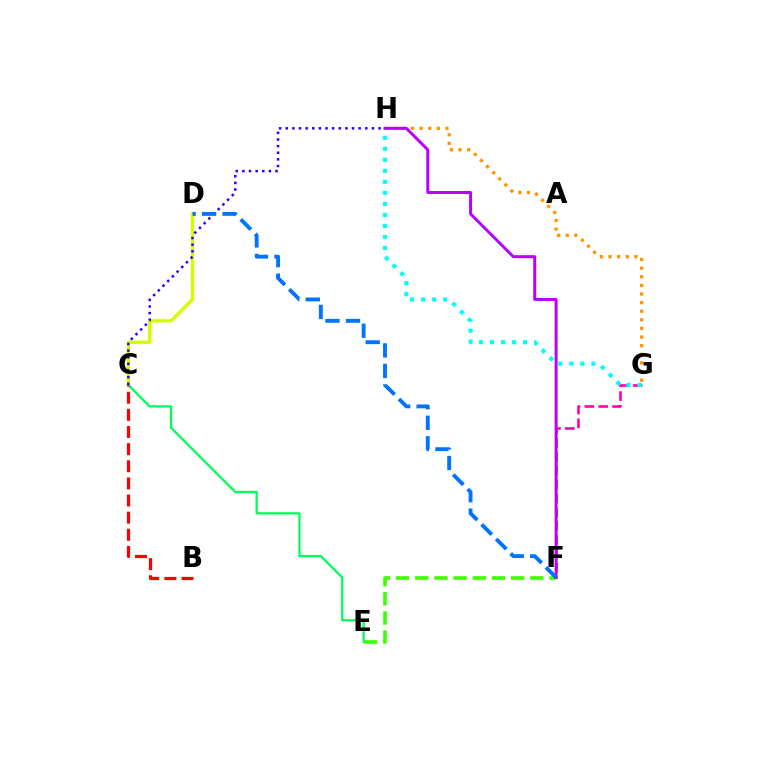{('F', 'G'): [{'color': '#ff00ac', 'line_style': 'dashed', 'thickness': 1.88}], ('G', 'H'): [{'color': '#ff9400', 'line_style': 'dotted', 'thickness': 2.34}, {'color': '#00fff6', 'line_style': 'dotted', 'thickness': 2.99}], ('E', 'F'): [{'color': '#3dff00', 'line_style': 'dashed', 'thickness': 2.61}], ('C', 'D'): [{'color': '#d1ff00', 'line_style': 'solid', 'thickness': 2.44}], ('C', 'E'): [{'color': '#00ff5c', 'line_style': 'solid', 'thickness': 1.64}], ('F', 'H'): [{'color': '#b900ff', 'line_style': 'solid', 'thickness': 2.13}], ('C', 'H'): [{'color': '#2500ff', 'line_style': 'dotted', 'thickness': 1.8}], ('B', 'C'): [{'color': '#ff0000', 'line_style': 'dashed', 'thickness': 2.33}], ('D', 'F'): [{'color': '#0074ff', 'line_style': 'dashed', 'thickness': 2.79}]}